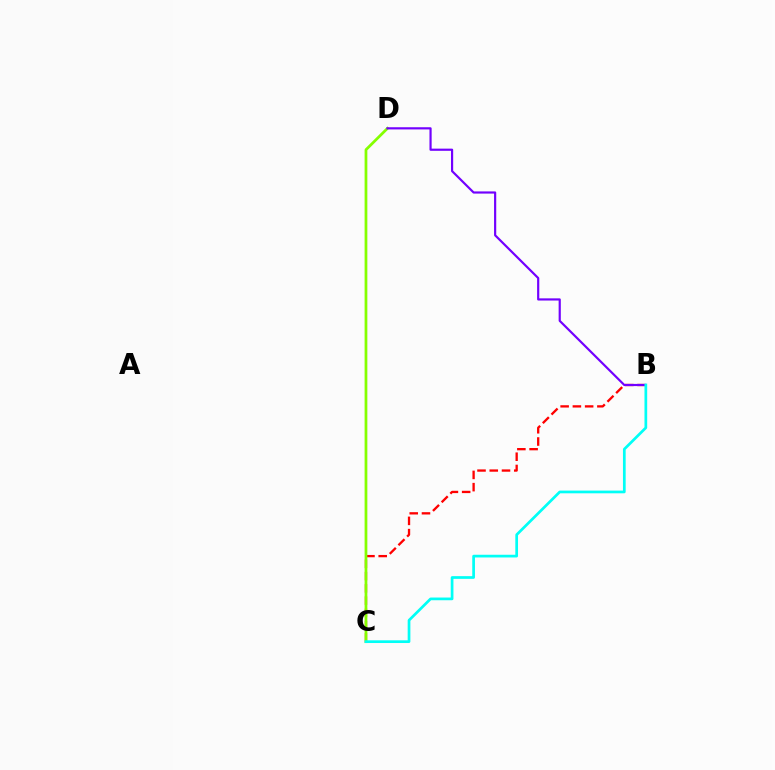{('B', 'C'): [{'color': '#ff0000', 'line_style': 'dashed', 'thickness': 1.66}, {'color': '#00fff6', 'line_style': 'solid', 'thickness': 1.95}], ('C', 'D'): [{'color': '#84ff00', 'line_style': 'solid', 'thickness': 1.98}], ('B', 'D'): [{'color': '#7200ff', 'line_style': 'solid', 'thickness': 1.57}]}